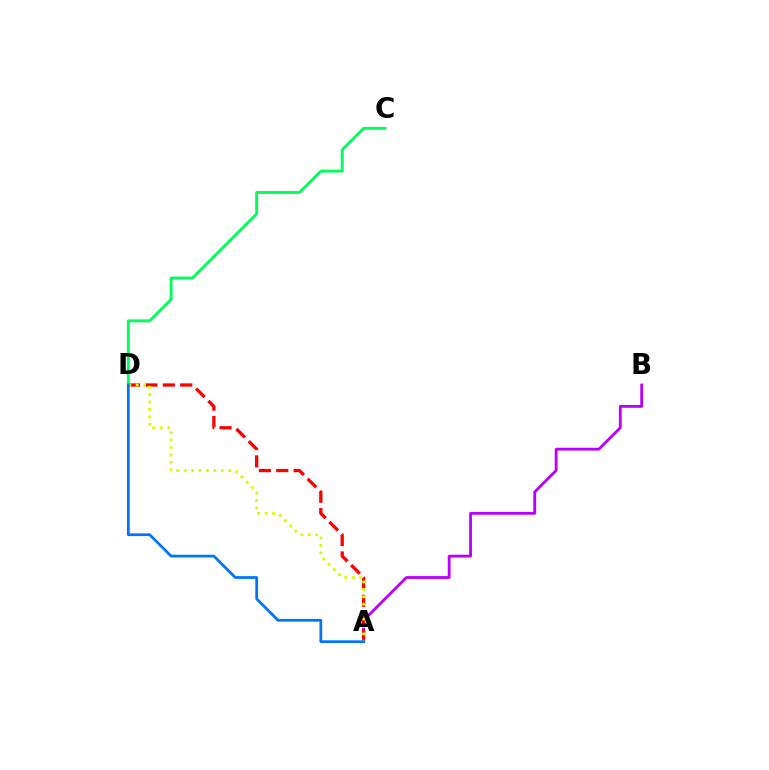{('A', 'B'): [{'color': '#b900ff', 'line_style': 'solid', 'thickness': 2.02}], ('C', 'D'): [{'color': '#00ff5c', 'line_style': 'solid', 'thickness': 2.09}], ('A', 'D'): [{'color': '#ff0000', 'line_style': 'dashed', 'thickness': 2.36}, {'color': '#d1ff00', 'line_style': 'dotted', 'thickness': 2.02}, {'color': '#0074ff', 'line_style': 'solid', 'thickness': 1.98}]}